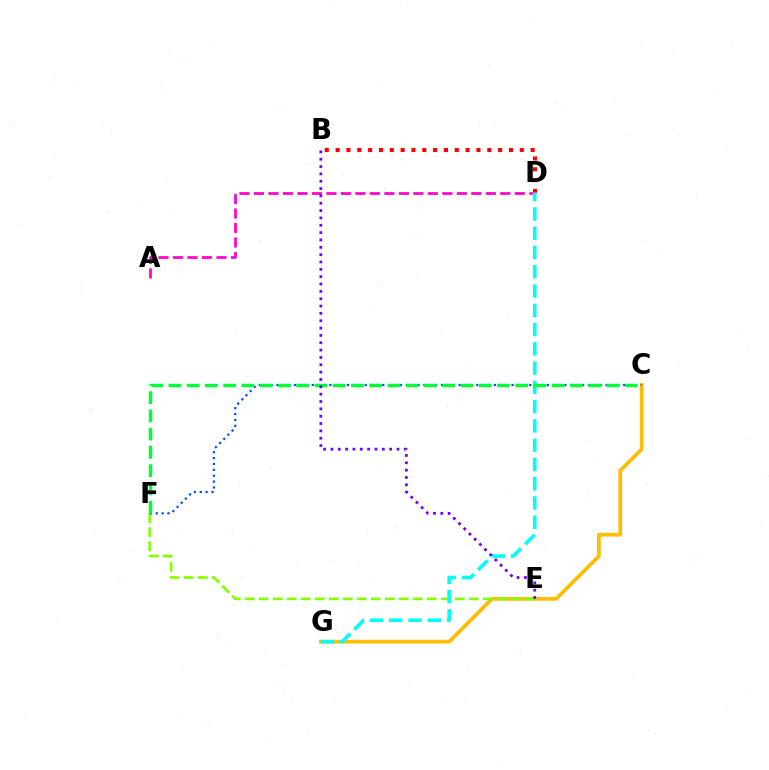{('C', 'G'): [{'color': '#ffbd00', 'line_style': 'solid', 'thickness': 2.7}], ('B', 'D'): [{'color': '#ff0000', 'line_style': 'dotted', 'thickness': 2.94}], ('E', 'F'): [{'color': '#84ff00', 'line_style': 'dashed', 'thickness': 1.9}], ('A', 'D'): [{'color': '#ff00cf', 'line_style': 'dashed', 'thickness': 1.97}], ('D', 'G'): [{'color': '#00fff6', 'line_style': 'dashed', 'thickness': 2.62}], ('C', 'F'): [{'color': '#004bff', 'line_style': 'dotted', 'thickness': 1.6}, {'color': '#00ff39', 'line_style': 'dashed', 'thickness': 2.48}], ('B', 'E'): [{'color': '#7200ff', 'line_style': 'dotted', 'thickness': 1.99}]}